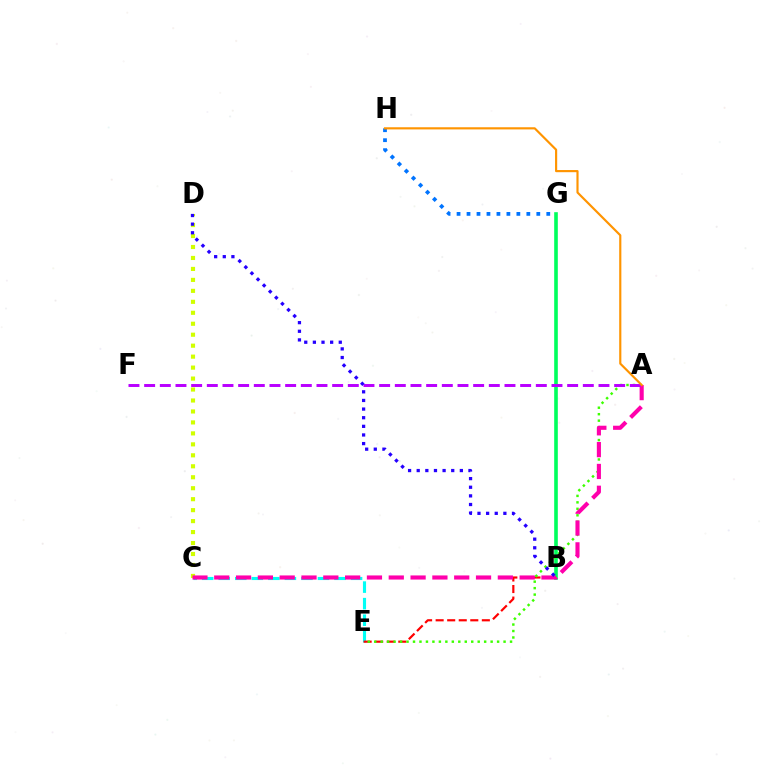{('B', 'G'): [{'color': '#00ff5c', 'line_style': 'solid', 'thickness': 2.61}], ('C', 'E'): [{'color': '#00fff6', 'line_style': 'dashed', 'thickness': 2.25}], ('B', 'E'): [{'color': '#ff0000', 'line_style': 'dashed', 'thickness': 1.57}], ('A', 'E'): [{'color': '#3dff00', 'line_style': 'dotted', 'thickness': 1.76}], ('C', 'D'): [{'color': '#d1ff00', 'line_style': 'dotted', 'thickness': 2.98}], ('G', 'H'): [{'color': '#0074ff', 'line_style': 'dotted', 'thickness': 2.71}], ('A', 'C'): [{'color': '#ff00ac', 'line_style': 'dashed', 'thickness': 2.96}], ('A', 'F'): [{'color': '#b900ff', 'line_style': 'dashed', 'thickness': 2.13}], ('A', 'H'): [{'color': '#ff9400', 'line_style': 'solid', 'thickness': 1.55}], ('B', 'D'): [{'color': '#2500ff', 'line_style': 'dotted', 'thickness': 2.34}]}